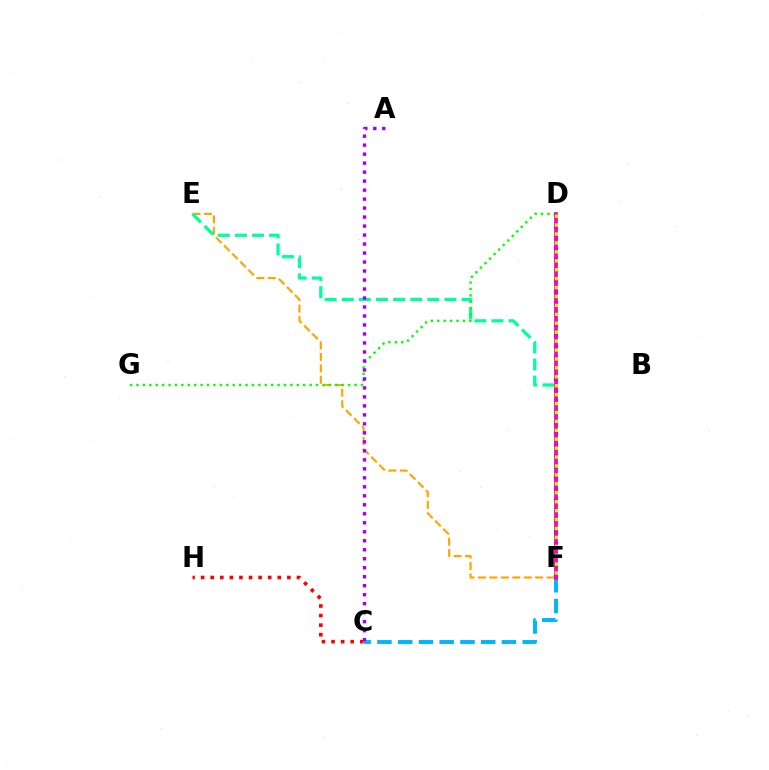{('C', 'H'): [{'color': '#ff0000', 'line_style': 'dotted', 'thickness': 2.6}], ('E', 'F'): [{'color': '#ffa500', 'line_style': 'dashed', 'thickness': 1.55}, {'color': '#00ff9d', 'line_style': 'dashed', 'thickness': 2.32}], ('C', 'F'): [{'color': '#00b5ff', 'line_style': 'dashed', 'thickness': 2.82}], ('D', 'G'): [{'color': '#08ff00', 'line_style': 'dotted', 'thickness': 1.74}], ('D', 'F'): [{'color': '#0010ff', 'line_style': 'dotted', 'thickness': 2.97}, {'color': '#ff00bd', 'line_style': 'solid', 'thickness': 2.69}, {'color': '#b3ff00', 'line_style': 'dotted', 'thickness': 2.42}], ('A', 'C'): [{'color': '#9b00ff', 'line_style': 'dotted', 'thickness': 2.44}]}